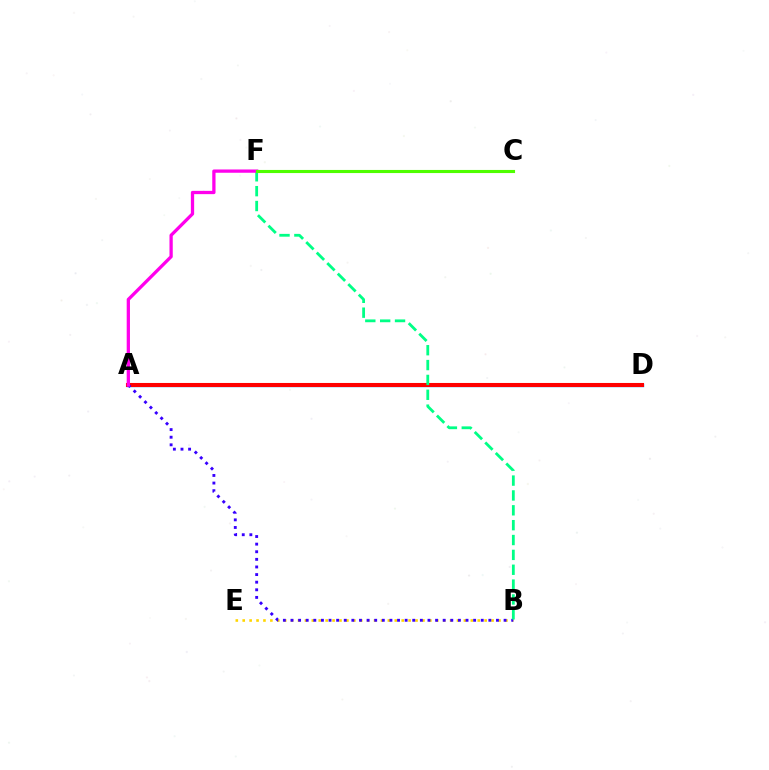{('A', 'D'): [{'color': '#009eff', 'line_style': 'solid', 'thickness': 2.42}, {'color': '#ff0000', 'line_style': 'solid', 'thickness': 2.93}], ('B', 'E'): [{'color': '#ffd500', 'line_style': 'dotted', 'thickness': 1.88}], ('A', 'B'): [{'color': '#3700ff', 'line_style': 'dotted', 'thickness': 2.07}], ('B', 'F'): [{'color': '#00ff86', 'line_style': 'dashed', 'thickness': 2.02}], ('A', 'F'): [{'color': '#ff00ed', 'line_style': 'solid', 'thickness': 2.36}], ('C', 'F'): [{'color': '#4fff00', 'line_style': 'solid', 'thickness': 2.24}]}